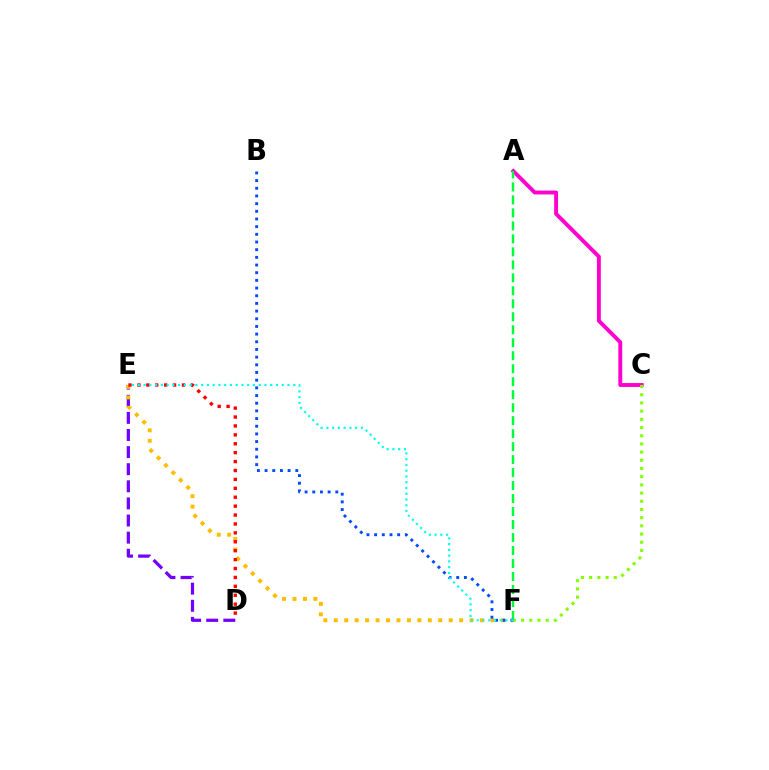{('D', 'E'): [{'color': '#7200ff', 'line_style': 'dashed', 'thickness': 2.32}, {'color': '#ff0000', 'line_style': 'dotted', 'thickness': 2.42}], ('A', 'C'): [{'color': '#ff00cf', 'line_style': 'solid', 'thickness': 2.81}], ('C', 'F'): [{'color': '#84ff00', 'line_style': 'dotted', 'thickness': 2.23}], ('E', 'F'): [{'color': '#ffbd00', 'line_style': 'dotted', 'thickness': 2.84}, {'color': '#00fff6', 'line_style': 'dotted', 'thickness': 1.56}], ('A', 'F'): [{'color': '#00ff39', 'line_style': 'dashed', 'thickness': 1.76}], ('B', 'F'): [{'color': '#004bff', 'line_style': 'dotted', 'thickness': 2.09}]}